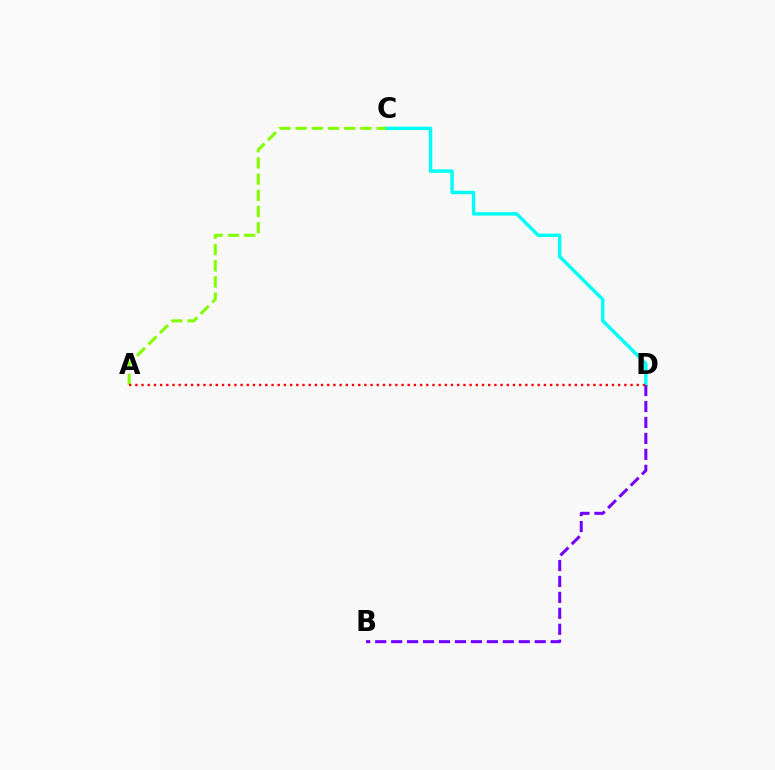{('A', 'C'): [{'color': '#84ff00', 'line_style': 'dashed', 'thickness': 2.2}], ('C', 'D'): [{'color': '#00fff6', 'line_style': 'solid', 'thickness': 2.47}], ('B', 'D'): [{'color': '#7200ff', 'line_style': 'dashed', 'thickness': 2.17}], ('A', 'D'): [{'color': '#ff0000', 'line_style': 'dotted', 'thickness': 1.68}]}